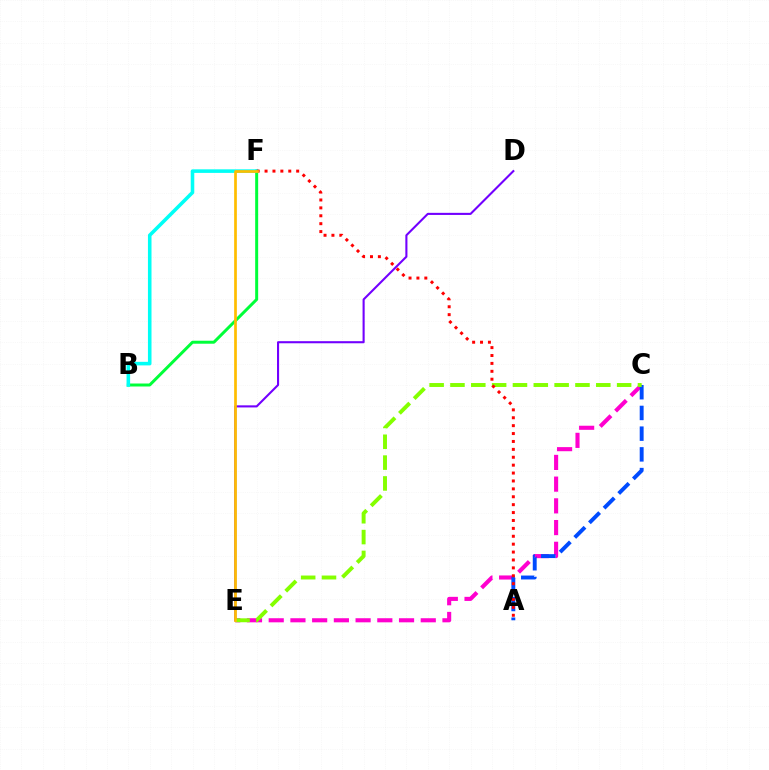{('C', 'E'): [{'color': '#ff00cf', 'line_style': 'dashed', 'thickness': 2.95}, {'color': '#84ff00', 'line_style': 'dashed', 'thickness': 2.83}], ('B', 'F'): [{'color': '#00ff39', 'line_style': 'solid', 'thickness': 2.15}, {'color': '#00fff6', 'line_style': 'solid', 'thickness': 2.57}], ('D', 'E'): [{'color': '#7200ff', 'line_style': 'solid', 'thickness': 1.51}], ('A', 'C'): [{'color': '#004bff', 'line_style': 'dashed', 'thickness': 2.81}], ('A', 'F'): [{'color': '#ff0000', 'line_style': 'dotted', 'thickness': 2.15}], ('E', 'F'): [{'color': '#ffbd00', 'line_style': 'solid', 'thickness': 1.95}]}